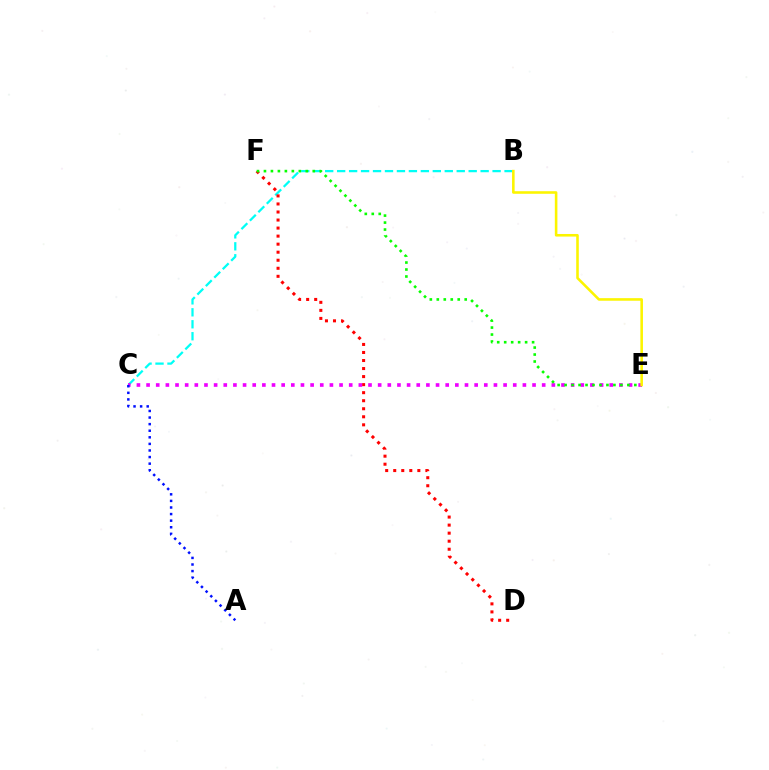{('B', 'C'): [{'color': '#00fff6', 'line_style': 'dashed', 'thickness': 1.62}], ('D', 'F'): [{'color': '#ff0000', 'line_style': 'dotted', 'thickness': 2.18}], ('C', 'E'): [{'color': '#ee00ff', 'line_style': 'dotted', 'thickness': 2.62}], ('E', 'F'): [{'color': '#08ff00', 'line_style': 'dotted', 'thickness': 1.89}], ('B', 'E'): [{'color': '#fcf500', 'line_style': 'solid', 'thickness': 1.86}], ('A', 'C'): [{'color': '#0010ff', 'line_style': 'dotted', 'thickness': 1.79}]}